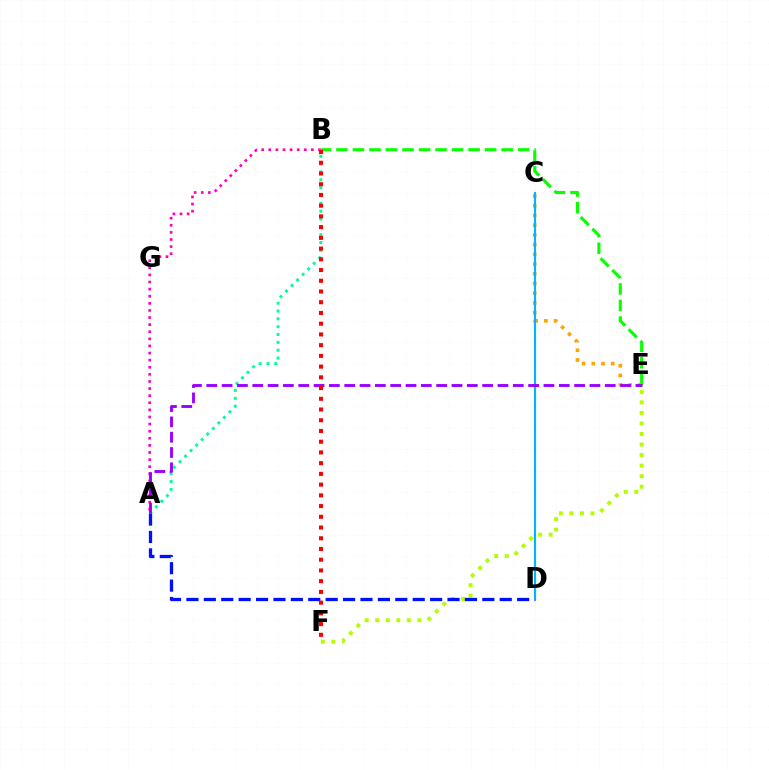{('A', 'B'): [{'color': '#ff00bd', 'line_style': 'dotted', 'thickness': 1.93}, {'color': '#00ff9d', 'line_style': 'dotted', 'thickness': 2.13}], ('B', 'E'): [{'color': '#08ff00', 'line_style': 'dashed', 'thickness': 2.24}], ('C', 'E'): [{'color': '#ffa500', 'line_style': 'dotted', 'thickness': 2.64}], ('E', 'F'): [{'color': '#b3ff00', 'line_style': 'dotted', 'thickness': 2.86}], ('A', 'D'): [{'color': '#0010ff', 'line_style': 'dashed', 'thickness': 2.36}], ('C', 'D'): [{'color': '#00b5ff', 'line_style': 'solid', 'thickness': 1.57}], ('A', 'E'): [{'color': '#9b00ff', 'line_style': 'dashed', 'thickness': 2.08}], ('B', 'F'): [{'color': '#ff0000', 'line_style': 'dotted', 'thickness': 2.92}]}